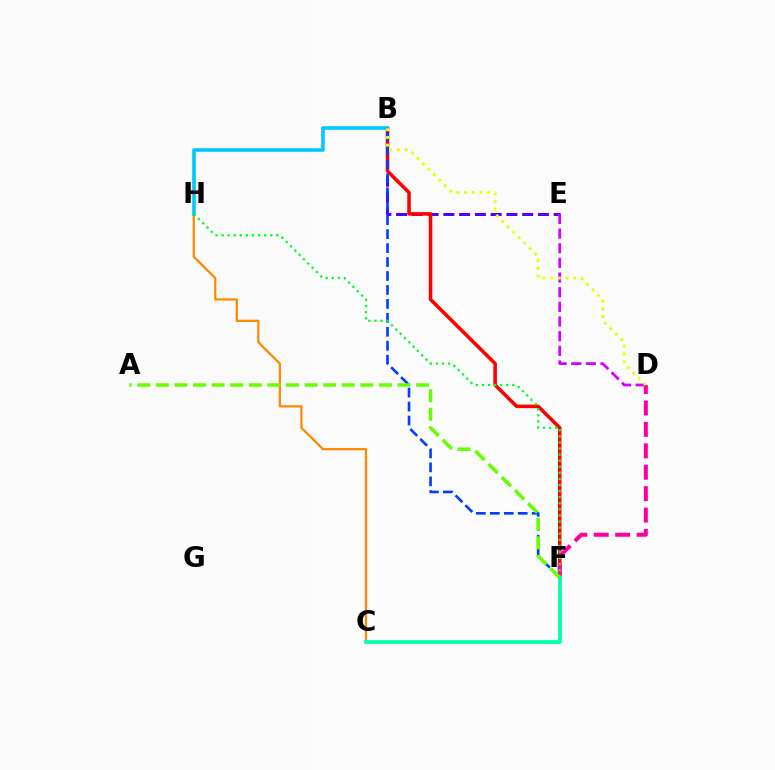{('B', 'E'): [{'color': '#4f00ff', 'line_style': 'dashed', 'thickness': 2.14}], ('C', 'H'): [{'color': '#ff8800', 'line_style': 'solid', 'thickness': 1.62}], ('D', 'E'): [{'color': '#d600ff', 'line_style': 'dashed', 'thickness': 1.99}], ('B', 'F'): [{'color': '#ff0000', 'line_style': 'solid', 'thickness': 2.55}, {'color': '#003fff', 'line_style': 'dashed', 'thickness': 1.9}], ('D', 'F'): [{'color': '#ff00a0', 'line_style': 'dashed', 'thickness': 2.91}], ('C', 'F'): [{'color': '#00ffaf', 'line_style': 'solid', 'thickness': 2.71}], ('B', 'H'): [{'color': '#00c7ff', 'line_style': 'solid', 'thickness': 2.58}], ('F', 'H'): [{'color': '#00ff27', 'line_style': 'dotted', 'thickness': 1.65}], ('B', 'D'): [{'color': '#eeff00', 'line_style': 'dotted', 'thickness': 2.1}], ('A', 'F'): [{'color': '#66ff00', 'line_style': 'dashed', 'thickness': 2.53}]}